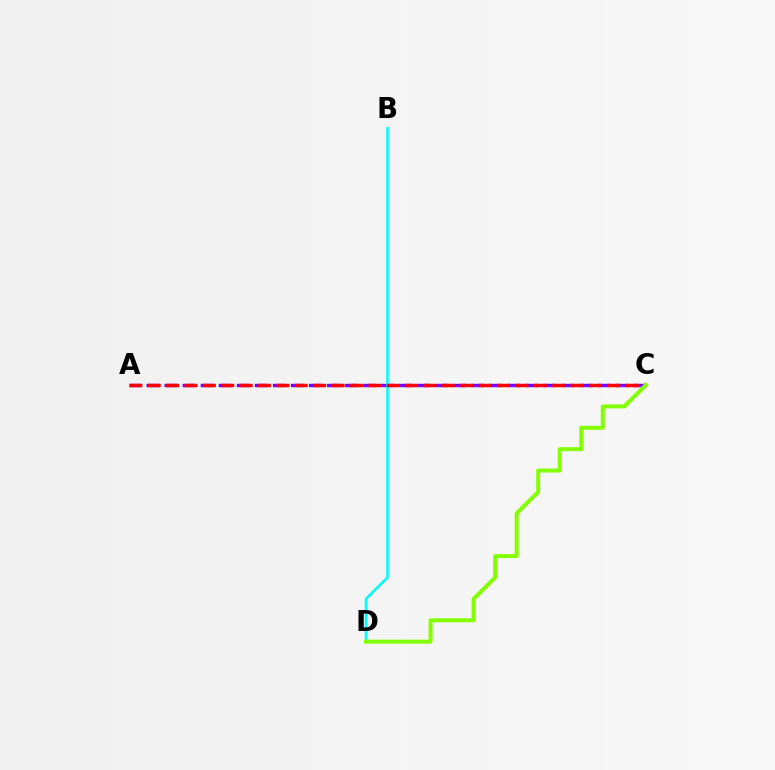{('A', 'C'): [{'color': '#7200ff', 'line_style': 'dashed', 'thickness': 2.45}, {'color': '#ff0000', 'line_style': 'dashed', 'thickness': 2.5}], ('B', 'D'): [{'color': '#00fff6', 'line_style': 'solid', 'thickness': 1.85}], ('C', 'D'): [{'color': '#84ff00', 'line_style': 'solid', 'thickness': 2.89}]}